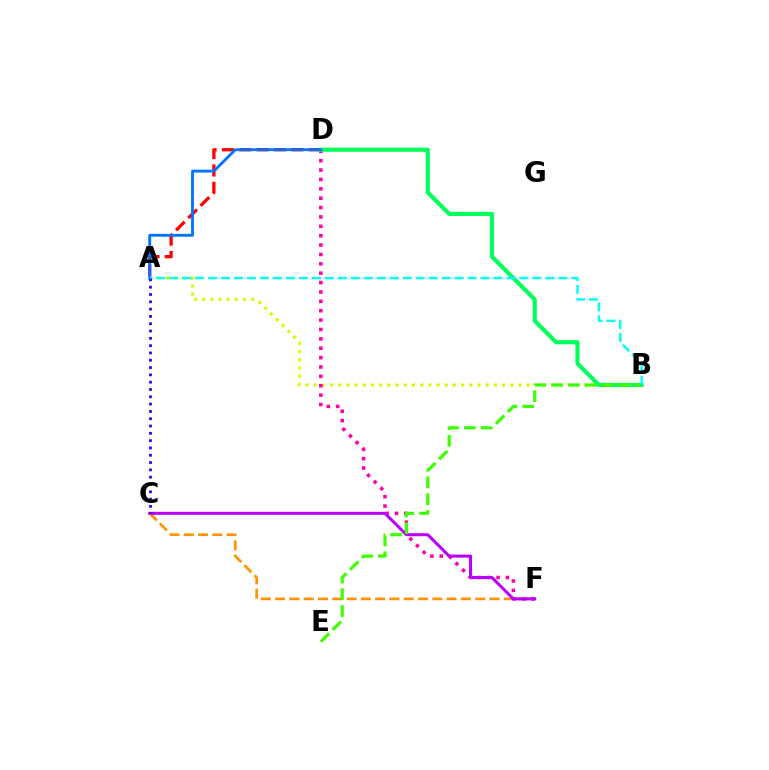{('A', 'B'): [{'color': '#d1ff00', 'line_style': 'dotted', 'thickness': 2.23}, {'color': '#00fff6', 'line_style': 'dashed', 'thickness': 1.76}], ('C', 'F'): [{'color': '#ff9400', 'line_style': 'dashed', 'thickness': 1.94}, {'color': '#b900ff', 'line_style': 'solid', 'thickness': 2.18}], ('A', 'D'): [{'color': '#ff0000', 'line_style': 'dashed', 'thickness': 2.36}, {'color': '#0074ff', 'line_style': 'solid', 'thickness': 2.04}], ('D', 'F'): [{'color': '#ff00ac', 'line_style': 'dotted', 'thickness': 2.55}], ('B', 'D'): [{'color': '#00ff5c', 'line_style': 'solid', 'thickness': 2.97}], ('B', 'E'): [{'color': '#3dff00', 'line_style': 'dashed', 'thickness': 2.28}], ('A', 'C'): [{'color': '#2500ff', 'line_style': 'dotted', 'thickness': 1.99}]}